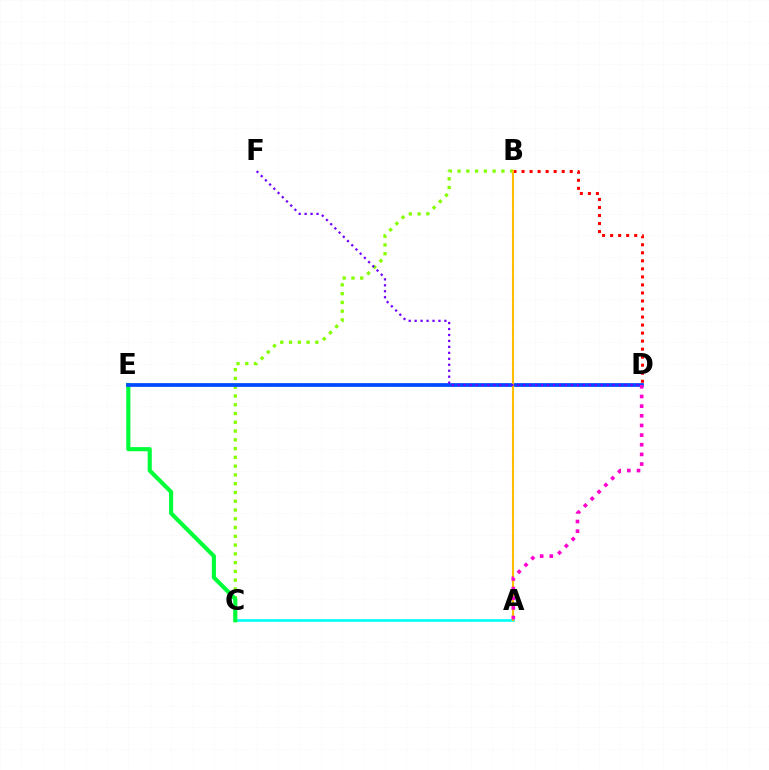{('B', 'C'): [{'color': '#84ff00', 'line_style': 'dotted', 'thickness': 2.38}], ('A', 'C'): [{'color': '#00fff6', 'line_style': 'solid', 'thickness': 1.89}], ('C', 'E'): [{'color': '#00ff39', 'line_style': 'solid', 'thickness': 2.97}], ('B', 'D'): [{'color': '#ff0000', 'line_style': 'dotted', 'thickness': 2.18}], ('D', 'E'): [{'color': '#004bff', 'line_style': 'solid', 'thickness': 2.7}], ('A', 'B'): [{'color': '#ffbd00', 'line_style': 'solid', 'thickness': 1.54}], ('A', 'D'): [{'color': '#ff00cf', 'line_style': 'dotted', 'thickness': 2.62}], ('D', 'F'): [{'color': '#7200ff', 'line_style': 'dotted', 'thickness': 1.62}]}